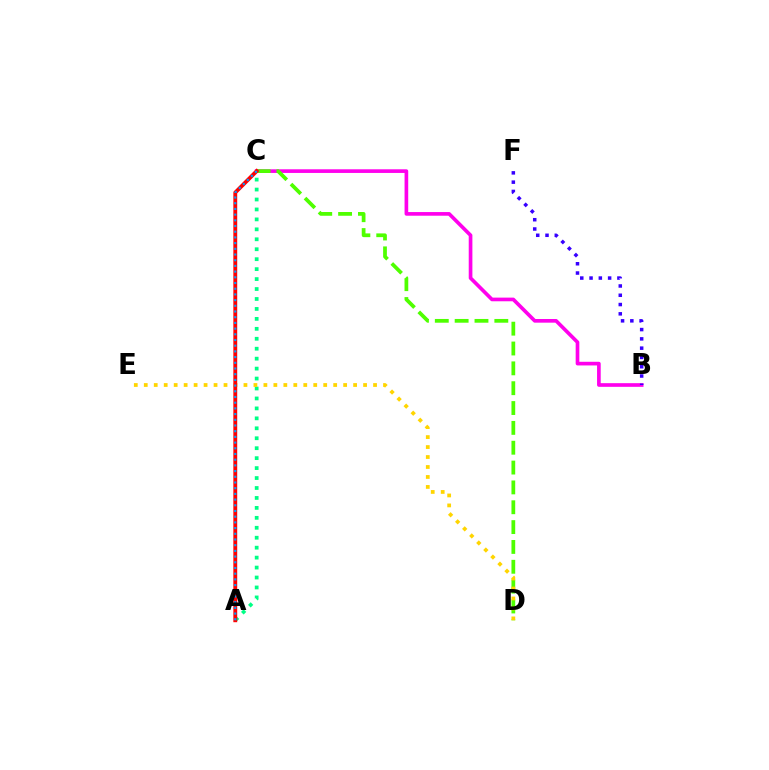{('B', 'C'): [{'color': '#ff00ed', 'line_style': 'solid', 'thickness': 2.64}], ('C', 'D'): [{'color': '#4fff00', 'line_style': 'dashed', 'thickness': 2.7}], ('B', 'F'): [{'color': '#3700ff', 'line_style': 'dotted', 'thickness': 2.52}], ('A', 'C'): [{'color': '#00ff86', 'line_style': 'dotted', 'thickness': 2.7}, {'color': '#ff0000', 'line_style': 'solid', 'thickness': 2.78}, {'color': '#009eff', 'line_style': 'dotted', 'thickness': 1.55}], ('D', 'E'): [{'color': '#ffd500', 'line_style': 'dotted', 'thickness': 2.71}]}